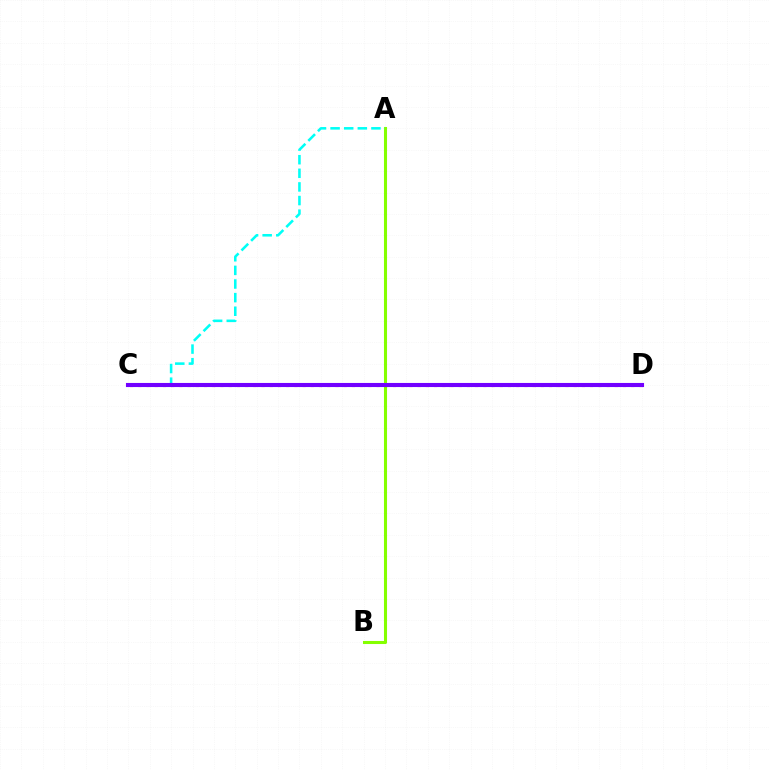{('A', 'B'): [{'color': '#84ff00', 'line_style': 'solid', 'thickness': 2.21}], ('A', 'C'): [{'color': '#00fff6', 'line_style': 'dashed', 'thickness': 1.85}], ('C', 'D'): [{'color': '#ff0000', 'line_style': 'dotted', 'thickness': 2.23}, {'color': '#7200ff', 'line_style': 'solid', 'thickness': 2.95}]}